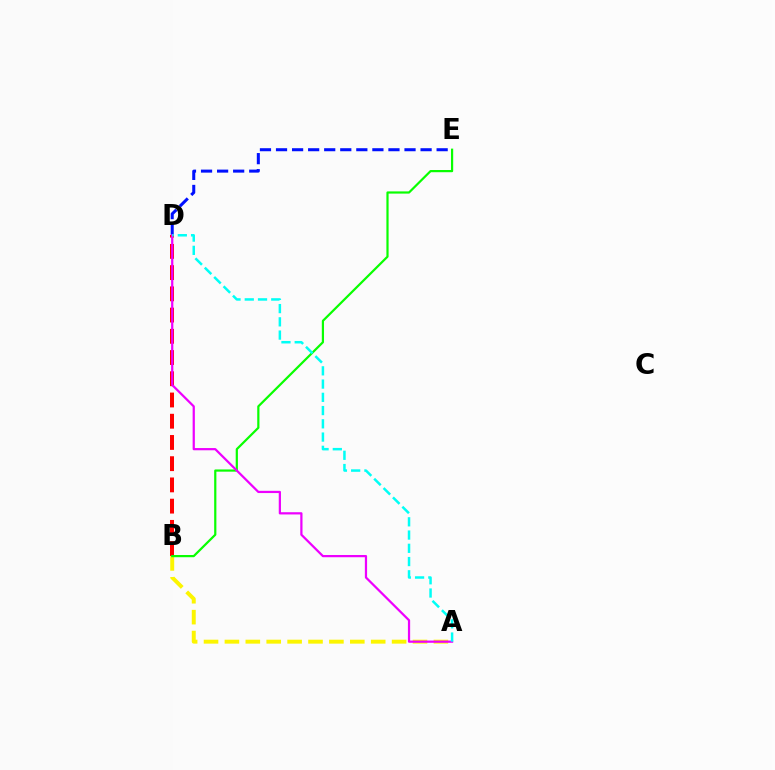{('D', 'E'): [{'color': '#0010ff', 'line_style': 'dashed', 'thickness': 2.18}], ('B', 'D'): [{'color': '#ff0000', 'line_style': 'dashed', 'thickness': 2.88}], ('A', 'B'): [{'color': '#fcf500', 'line_style': 'dashed', 'thickness': 2.84}], ('B', 'E'): [{'color': '#08ff00', 'line_style': 'solid', 'thickness': 1.59}], ('A', 'D'): [{'color': '#ee00ff', 'line_style': 'solid', 'thickness': 1.61}, {'color': '#00fff6', 'line_style': 'dashed', 'thickness': 1.8}]}